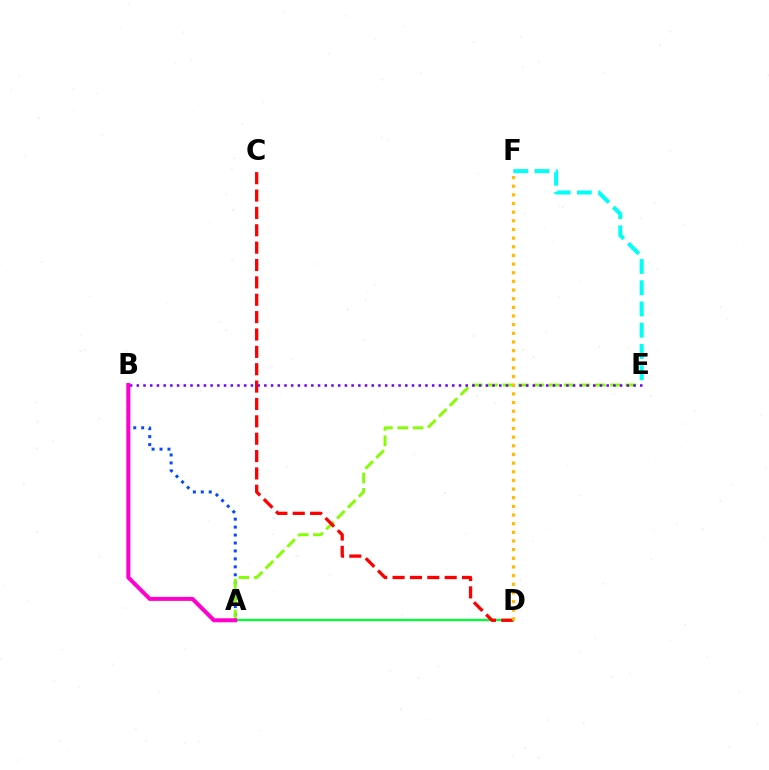{('A', 'B'): [{'color': '#004bff', 'line_style': 'dotted', 'thickness': 2.16}, {'color': '#ff00cf', 'line_style': 'solid', 'thickness': 2.89}], ('A', 'E'): [{'color': '#84ff00', 'line_style': 'dashed', 'thickness': 2.09}], ('A', 'D'): [{'color': '#00ff39', 'line_style': 'solid', 'thickness': 1.65}], ('C', 'D'): [{'color': '#ff0000', 'line_style': 'dashed', 'thickness': 2.36}], ('B', 'E'): [{'color': '#7200ff', 'line_style': 'dotted', 'thickness': 1.82}], ('D', 'F'): [{'color': '#ffbd00', 'line_style': 'dotted', 'thickness': 2.35}], ('E', 'F'): [{'color': '#00fff6', 'line_style': 'dashed', 'thickness': 2.89}]}